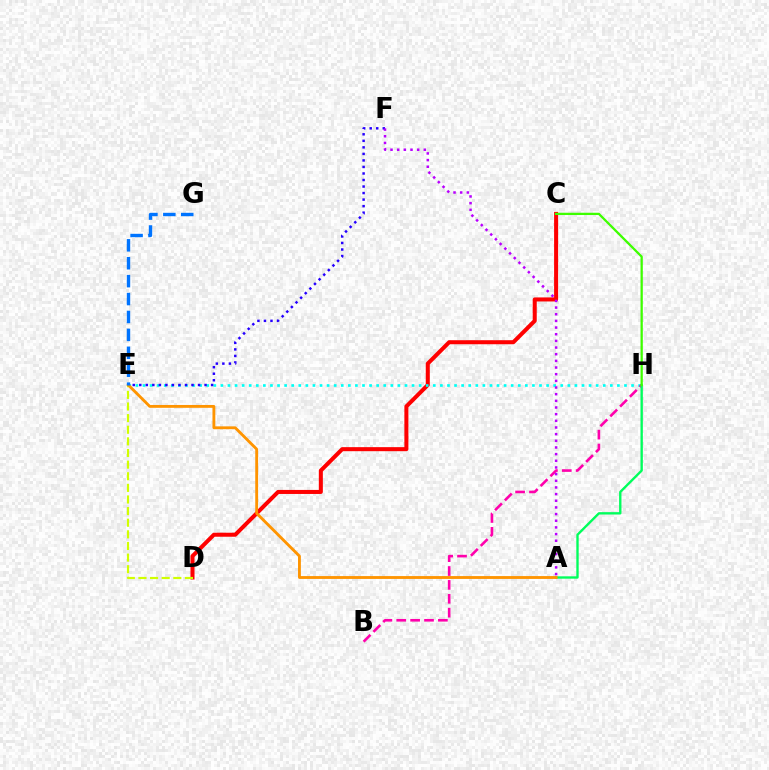{('C', 'D'): [{'color': '#ff0000', 'line_style': 'solid', 'thickness': 2.9}], ('E', 'H'): [{'color': '#00fff6', 'line_style': 'dotted', 'thickness': 1.92}], ('D', 'E'): [{'color': '#d1ff00', 'line_style': 'dashed', 'thickness': 1.58}], ('E', 'F'): [{'color': '#2500ff', 'line_style': 'dotted', 'thickness': 1.77}], ('B', 'H'): [{'color': '#ff00ac', 'line_style': 'dashed', 'thickness': 1.89}], ('A', 'F'): [{'color': '#b900ff', 'line_style': 'dotted', 'thickness': 1.81}], ('A', 'H'): [{'color': '#00ff5c', 'line_style': 'solid', 'thickness': 1.7}], ('A', 'E'): [{'color': '#ff9400', 'line_style': 'solid', 'thickness': 2.05}], ('E', 'G'): [{'color': '#0074ff', 'line_style': 'dashed', 'thickness': 2.43}], ('C', 'H'): [{'color': '#3dff00', 'line_style': 'solid', 'thickness': 1.64}]}